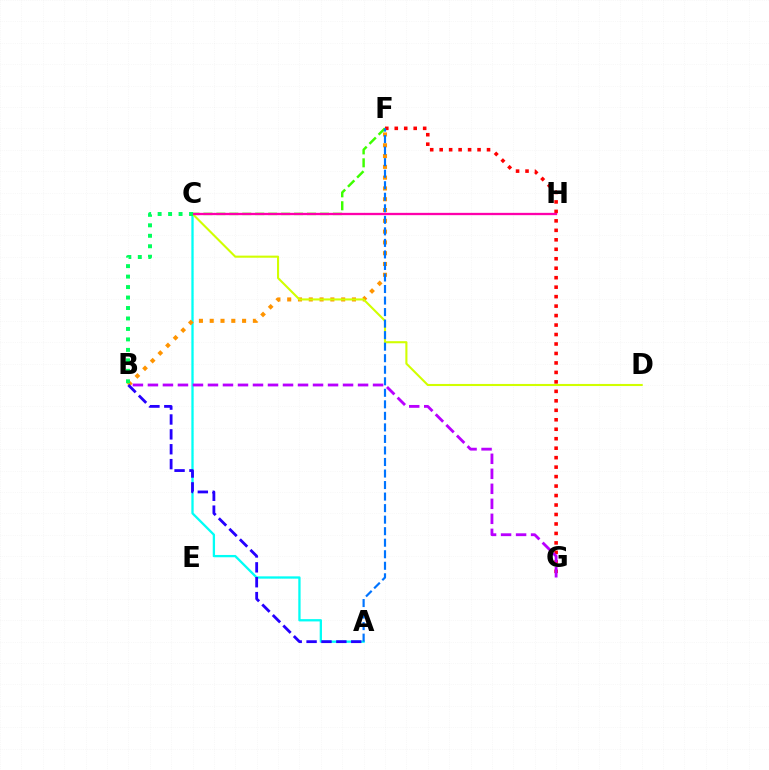{('A', 'C'): [{'color': '#00fff6', 'line_style': 'solid', 'thickness': 1.66}], ('F', 'G'): [{'color': '#ff0000', 'line_style': 'dotted', 'thickness': 2.57}], ('B', 'F'): [{'color': '#ff9400', 'line_style': 'dotted', 'thickness': 2.93}], ('C', 'D'): [{'color': '#d1ff00', 'line_style': 'solid', 'thickness': 1.51}], ('C', 'F'): [{'color': '#3dff00', 'line_style': 'dashed', 'thickness': 1.76}], ('A', 'F'): [{'color': '#0074ff', 'line_style': 'dashed', 'thickness': 1.57}], ('C', 'H'): [{'color': '#ff00ac', 'line_style': 'solid', 'thickness': 1.66}], ('B', 'C'): [{'color': '#00ff5c', 'line_style': 'dotted', 'thickness': 2.84}], ('A', 'B'): [{'color': '#2500ff', 'line_style': 'dashed', 'thickness': 2.02}], ('B', 'G'): [{'color': '#b900ff', 'line_style': 'dashed', 'thickness': 2.04}]}